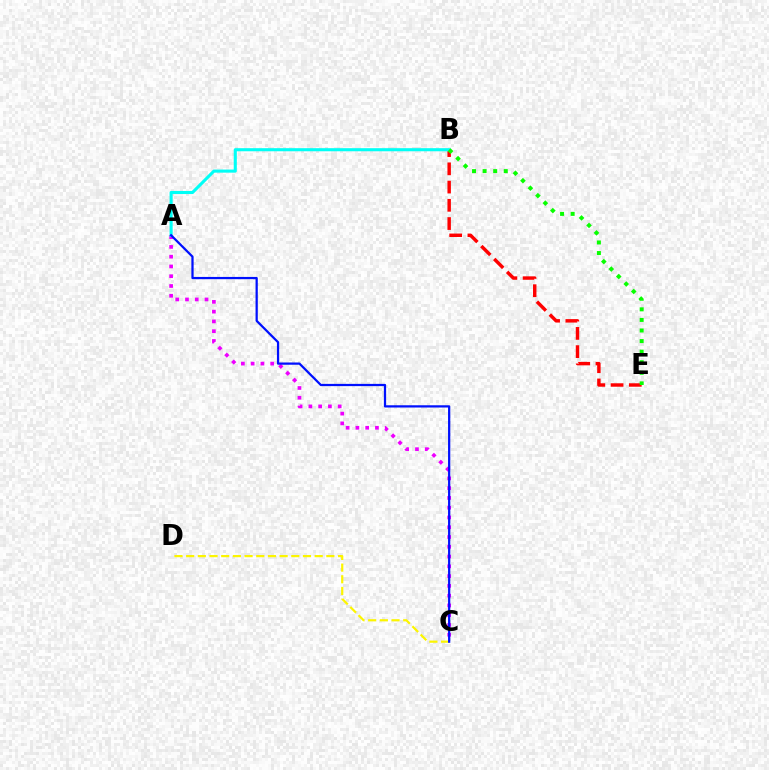{('C', 'D'): [{'color': '#fcf500', 'line_style': 'dashed', 'thickness': 1.59}], ('A', 'C'): [{'color': '#ee00ff', 'line_style': 'dotted', 'thickness': 2.66}, {'color': '#0010ff', 'line_style': 'solid', 'thickness': 1.62}], ('B', 'E'): [{'color': '#ff0000', 'line_style': 'dashed', 'thickness': 2.48}, {'color': '#08ff00', 'line_style': 'dotted', 'thickness': 2.87}], ('A', 'B'): [{'color': '#00fff6', 'line_style': 'solid', 'thickness': 2.22}]}